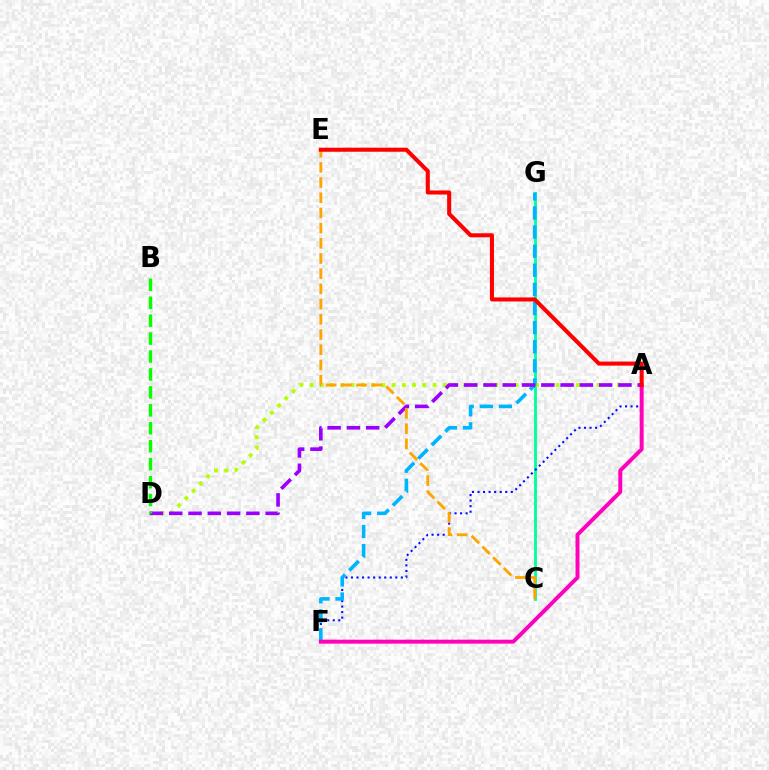{('C', 'G'): [{'color': '#00ff9d', 'line_style': 'solid', 'thickness': 2.04}], ('A', 'D'): [{'color': '#b3ff00', 'line_style': 'dotted', 'thickness': 2.79}, {'color': '#9b00ff', 'line_style': 'dashed', 'thickness': 2.62}], ('A', 'F'): [{'color': '#0010ff', 'line_style': 'dotted', 'thickness': 1.51}, {'color': '#ff00bd', 'line_style': 'solid', 'thickness': 2.85}], ('F', 'G'): [{'color': '#00b5ff', 'line_style': 'dashed', 'thickness': 2.6}], ('C', 'E'): [{'color': '#ffa500', 'line_style': 'dashed', 'thickness': 2.06}], ('B', 'D'): [{'color': '#08ff00', 'line_style': 'dashed', 'thickness': 2.44}], ('A', 'E'): [{'color': '#ff0000', 'line_style': 'solid', 'thickness': 2.91}]}